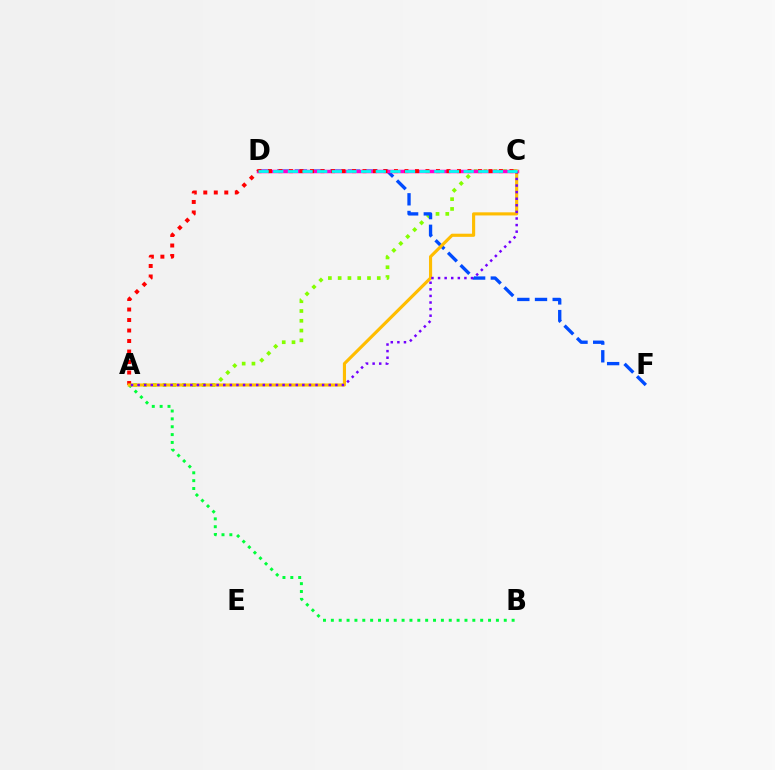{('A', 'C'): [{'color': '#84ff00', 'line_style': 'dotted', 'thickness': 2.66}, {'color': '#ff0000', 'line_style': 'dotted', 'thickness': 2.85}, {'color': '#ffbd00', 'line_style': 'solid', 'thickness': 2.26}, {'color': '#7200ff', 'line_style': 'dotted', 'thickness': 1.79}], ('D', 'F'): [{'color': '#004bff', 'line_style': 'dashed', 'thickness': 2.4}], ('C', 'D'): [{'color': '#ff00cf', 'line_style': 'solid', 'thickness': 2.51}, {'color': '#00fff6', 'line_style': 'dashed', 'thickness': 1.99}], ('A', 'B'): [{'color': '#00ff39', 'line_style': 'dotted', 'thickness': 2.14}]}